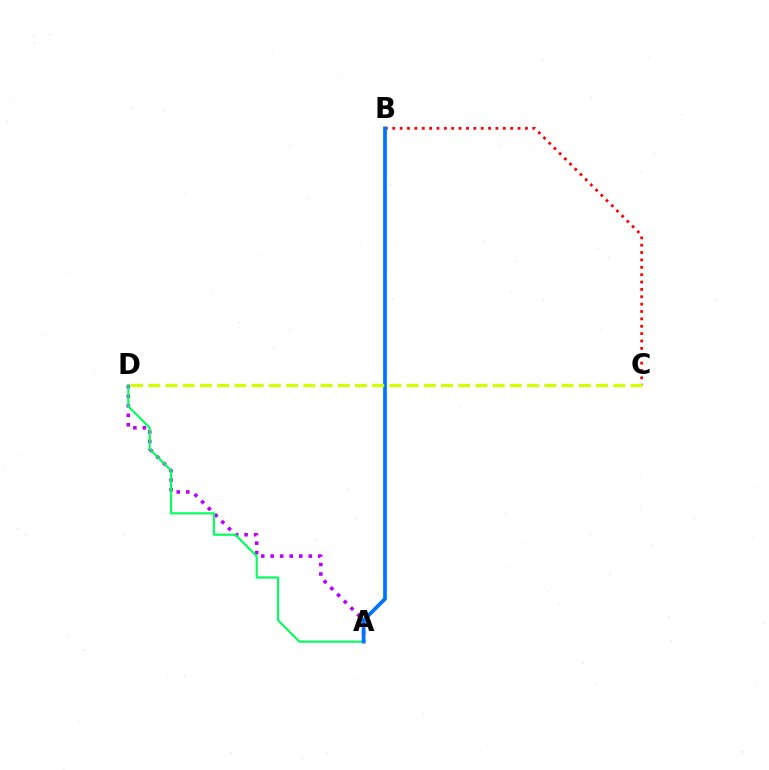{('B', 'C'): [{'color': '#ff0000', 'line_style': 'dotted', 'thickness': 2.0}], ('A', 'D'): [{'color': '#b900ff', 'line_style': 'dotted', 'thickness': 2.58}, {'color': '#00ff5c', 'line_style': 'solid', 'thickness': 1.54}], ('A', 'B'): [{'color': '#0074ff', 'line_style': 'solid', 'thickness': 2.68}], ('C', 'D'): [{'color': '#d1ff00', 'line_style': 'dashed', 'thickness': 2.34}]}